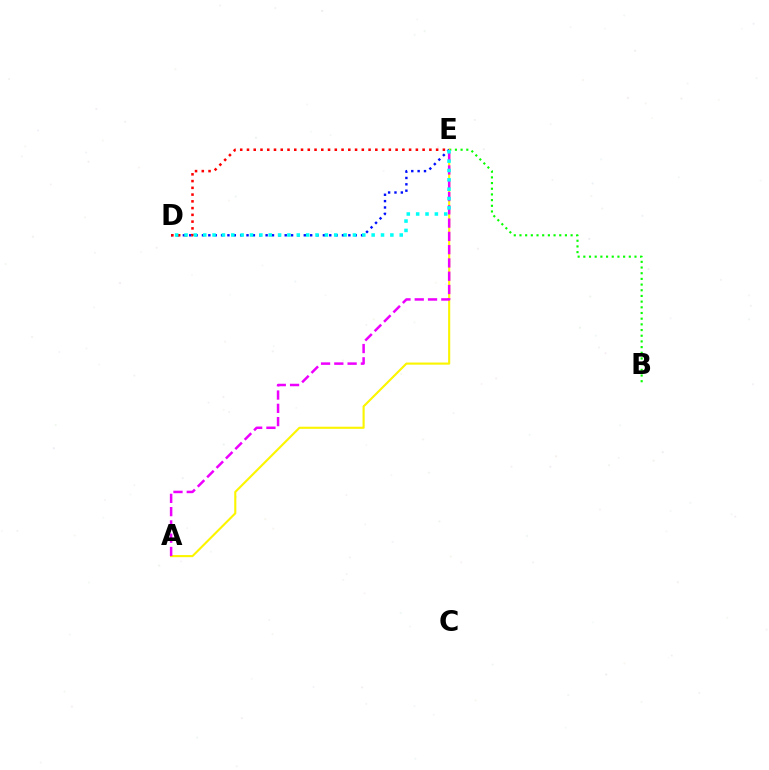{('B', 'E'): [{'color': '#08ff00', 'line_style': 'dotted', 'thickness': 1.54}], ('A', 'E'): [{'color': '#fcf500', 'line_style': 'solid', 'thickness': 1.53}, {'color': '#ee00ff', 'line_style': 'dashed', 'thickness': 1.8}], ('D', 'E'): [{'color': '#0010ff', 'line_style': 'dotted', 'thickness': 1.73}, {'color': '#ff0000', 'line_style': 'dotted', 'thickness': 1.84}, {'color': '#00fff6', 'line_style': 'dotted', 'thickness': 2.54}]}